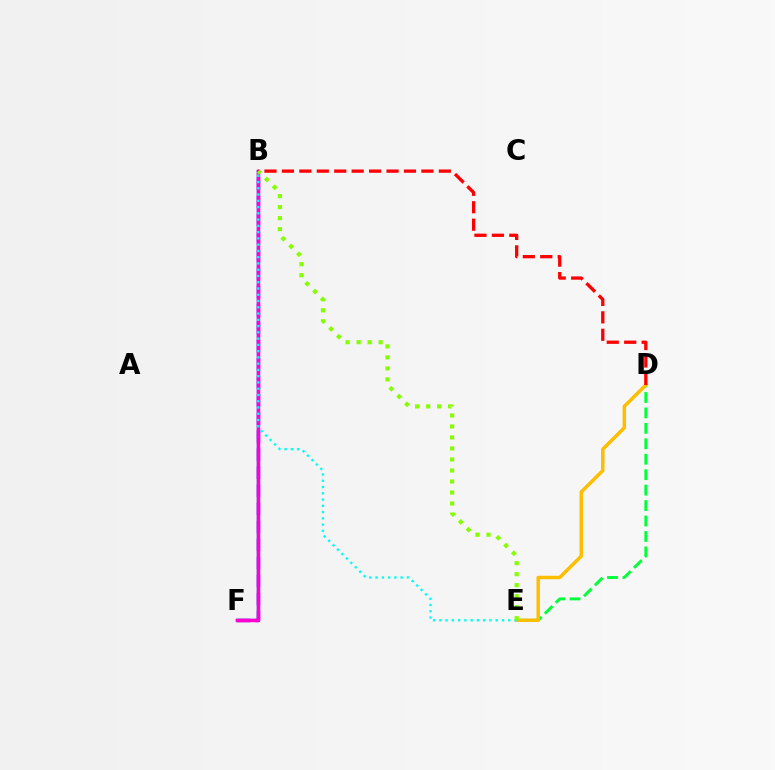{('D', 'E'): [{'color': '#00ff39', 'line_style': 'dashed', 'thickness': 2.1}, {'color': '#ffbd00', 'line_style': 'solid', 'thickness': 2.49}], ('B', 'F'): [{'color': '#004bff', 'line_style': 'solid', 'thickness': 1.7}, {'color': '#7200ff', 'line_style': 'dashed', 'thickness': 2.45}, {'color': '#ff00cf', 'line_style': 'solid', 'thickness': 2.5}], ('B', 'E'): [{'color': '#00fff6', 'line_style': 'dotted', 'thickness': 1.7}, {'color': '#84ff00', 'line_style': 'dotted', 'thickness': 2.99}], ('B', 'D'): [{'color': '#ff0000', 'line_style': 'dashed', 'thickness': 2.37}]}